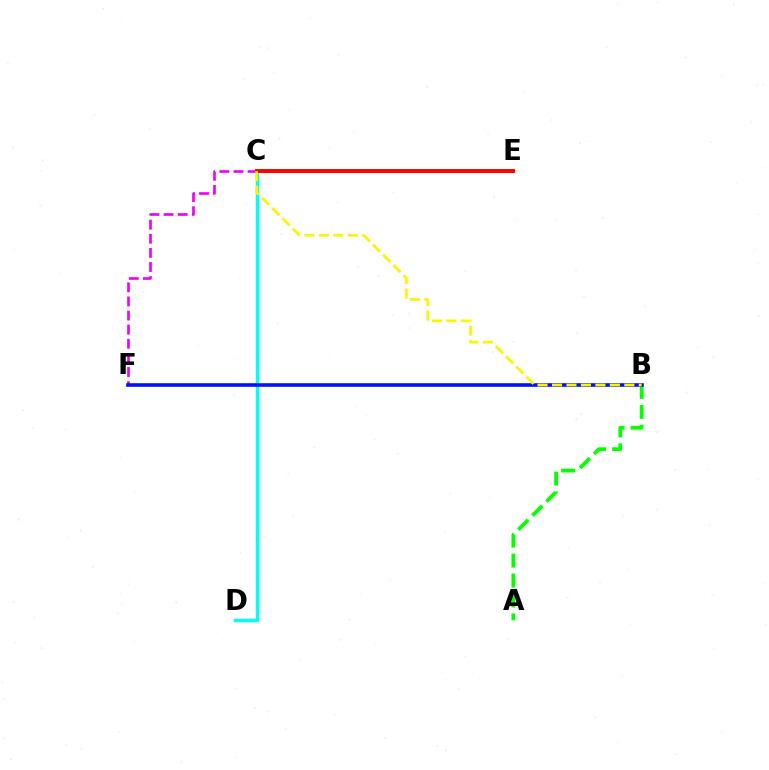{('C', 'D'): [{'color': '#00fff6', 'line_style': 'solid', 'thickness': 2.45}], ('C', 'F'): [{'color': '#ee00ff', 'line_style': 'dashed', 'thickness': 1.92}], ('A', 'B'): [{'color': '#08ff00', 'line_style': 'dashed', 'thickness': 2.71}], ('B', 'F'): [{'color': '#0010ff', 'line_style': 'solid', 'thickness': 2.59}], ('C', 'E'): [{'color': '#ff0000', 'line_style': 'solid', 'thickness': 2.83}], ('B', 'C'): [{'color': '#fcf500', 'line_style': 'dashed', 'thickness': 1.97}]}